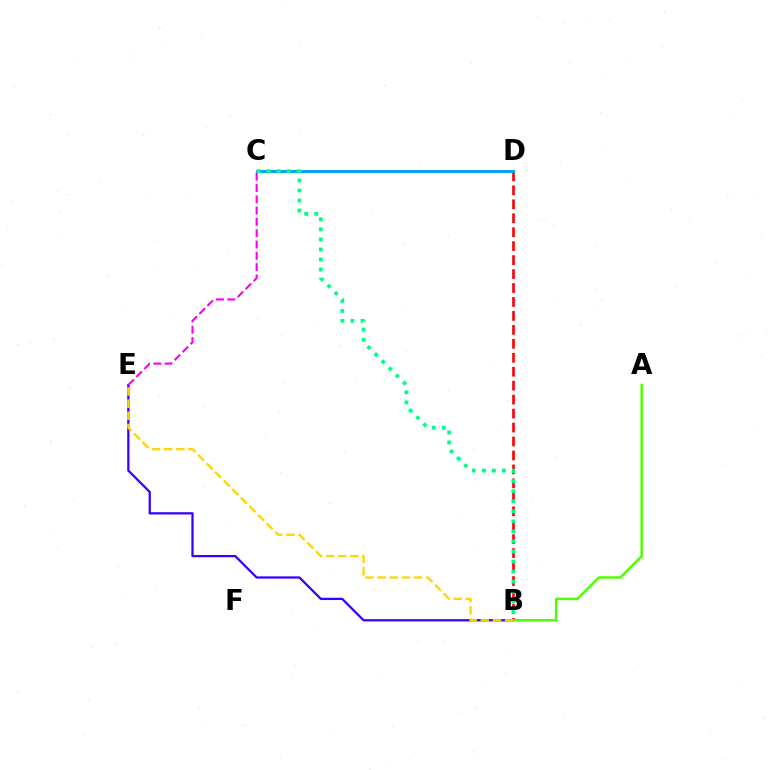{('B', 'E'): [{'color': '#3700ff', 'line_style': 'solid', 'thickness': 1.64}, {'color': '#ffd500', 'line_style': 'dashed', 'thickness': 1.65}], ('B', 'D'): [{'color': '#ff0000', 'line_style': 'dashed', 'thickness': 1.9}], ('C', 'D'): [{'color': '#009eff', 'line_style': 'solid', 'thickness': 2.06}], ('B', 'C'): [{'color': '#00ff86', 'line_style': 'dotted', 'thickness': 2.73}], ('A', 'B'): [{'color': '#4fff00', 'line_style': 'solid', 'thickness': 1.79}], ('C', 'E'): [{'color': '#ff00ed', 'line_style': 'dashed', 'thickness': 1.54}]}